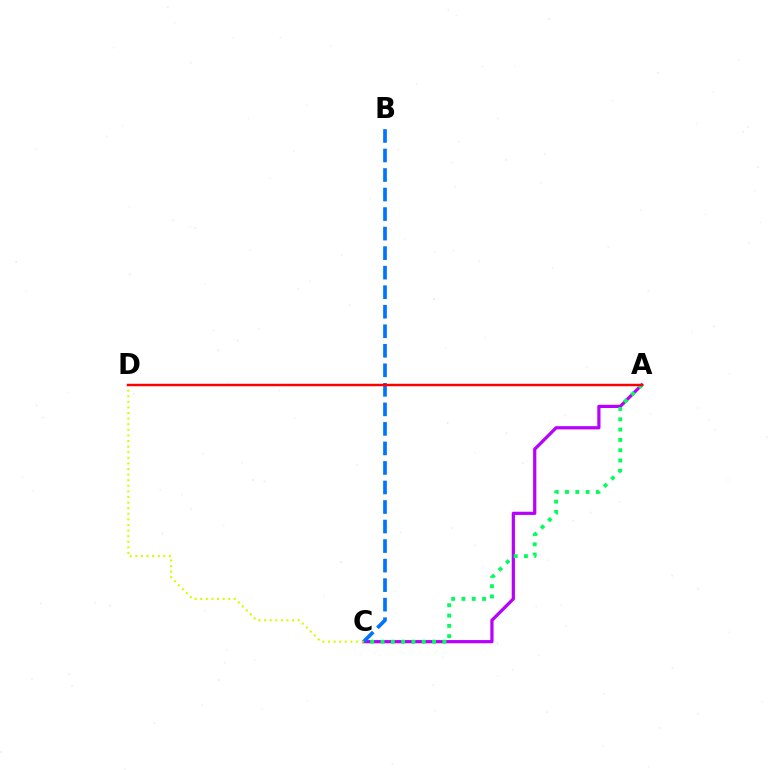{('A', 'C'): [{'color': '#b900ff', 'line_style': 'solid', 'thickness': 2.32}, {'color': '#00ff5c', 'line_style': 'dotted', 'thickness': 2.8}], ('B', 'C'): [{'color': '#0074ff', 'line_style': 'dashed', 'thickness': 2.65}], ('C', 'D'): [{'color': '#d1ff00', 'line_style': 'dotted', 'thickness': 1.52}], ('A', 'D'): [{'color': '#ff0000', 'line_style': 'solid', 'thickness': 1.77}]}